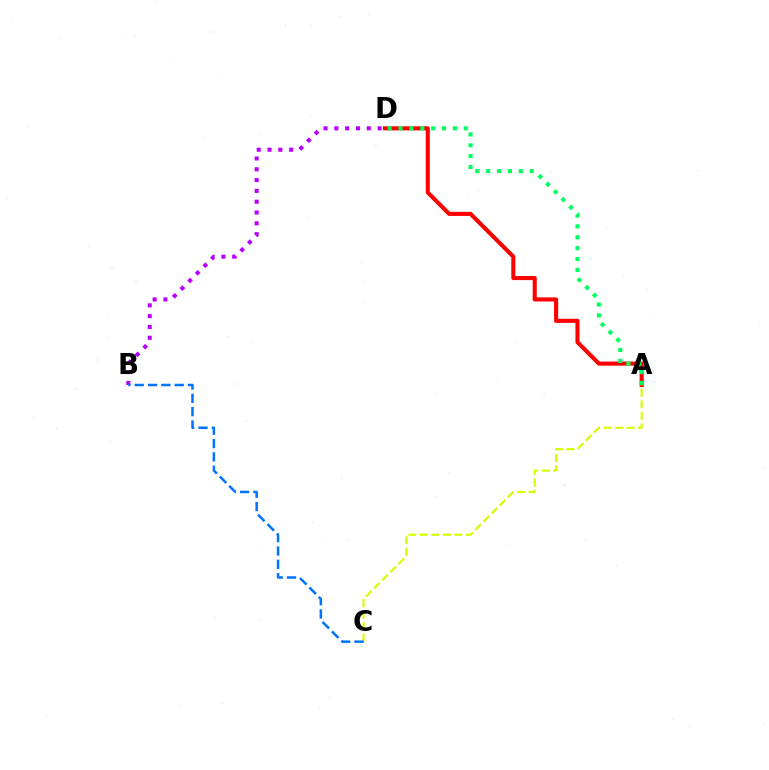{('A', 'D'): [{'color': '#ff0000', 'line_style': 'solid', 'thickness': 2.94}, {'color': '#00ff5c', 'line_style': 'dotted', 'thickness': 2.95}], ('A', 'C'): [{'color': '#d1ff00', 'line_style': 'dashed', 'thickness': 1.56}], ('B', 'D'): [{'color': '#b900ff', 'line_style': 'dotted', 'thickness': 2.94}], ('B', 'C'): [{'color': '#0074ff', 'line_style': 'dashed', 'thickness': 1.81}]}